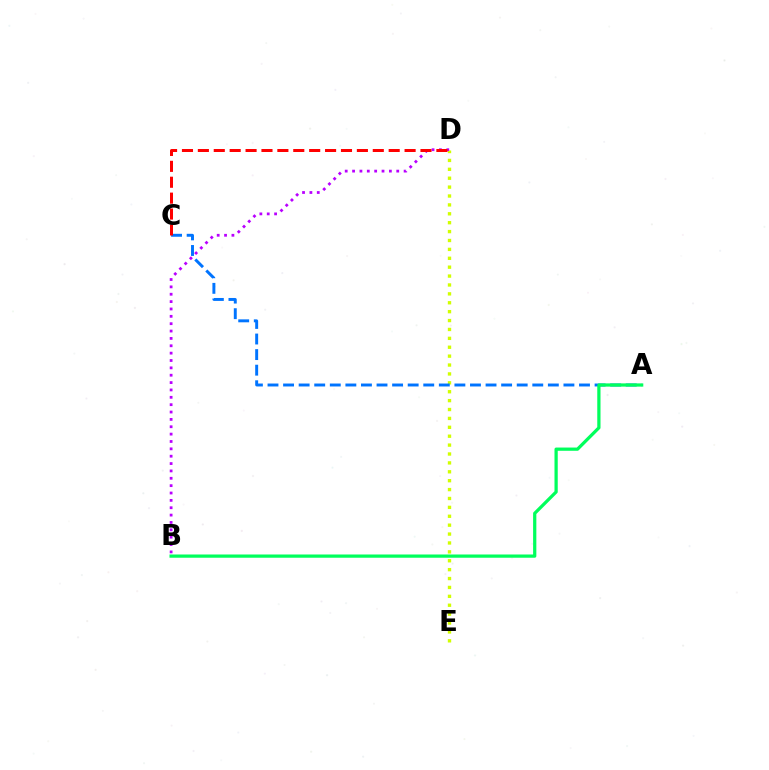{('D', 'E'): [{'color': '#d1ff00', 'line_style': 'dotted', 'thickness': 2.42}], ('A', 'C'): [{'color': '#0074ff', 'line_style': 'dashed', 'thickness': 2.12}], ('B', 'D'): [{'color': '#b900ff', 'line_style': 'dotted', 'thickness': 2.0}], ('C', 'D'): [{'color': '#ff0000', 'line_style': 'dashed', 'thickness': 2.16}], ('A', 'B'): [{'color': '#00ff5c', 'line_style': 'solid', 'thickness': 2.33}]}